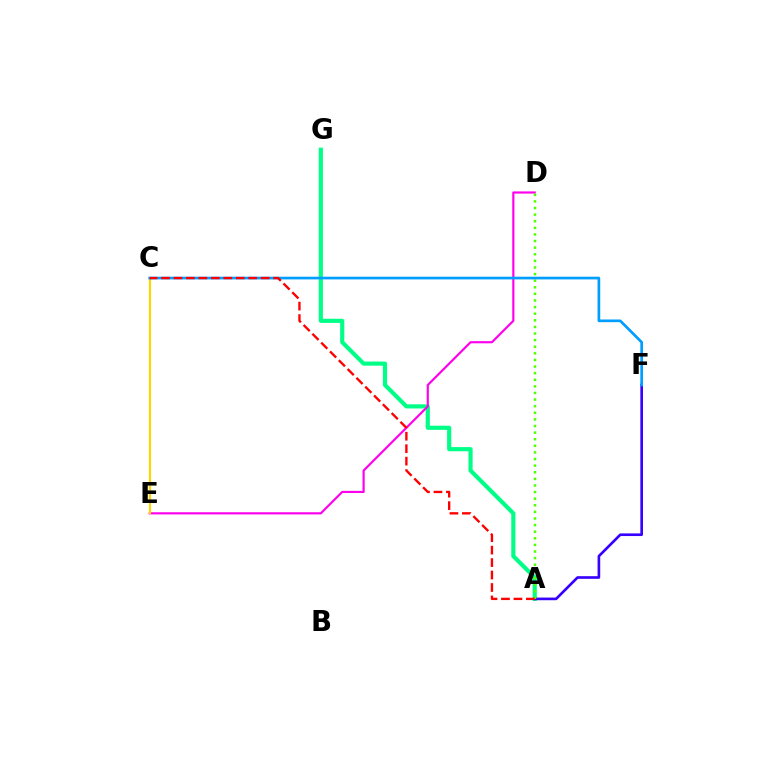{('A', 'G'): [{'color': '#00ff86', 'line_style': 'solid', 'thickness': 2.98}], ('D', 'E'): [{'color': '#ff00ed', 'line_style': 'solid', 'thickness': 1.56}], ('A', 'F'): [{'color': '#3700ff', 'line_style': 'solid', 'thickness': 1.91}], ('C', 'E'): [{'color': '#ffd500', 'line_style': 'solid', 'thickness': 1.55}], ('A', 'D'): [{'color': '#4fff00', 'line_style': 'dotted', 'thickness': 1.79}], ('C', 'F'): [{'color': '#009eff', 'line_style': 'solid', 'thickness': 1.94}], ('A', 'C'): [{'color': '#ff0000', 'line_style': 'dashed', 'thickness': 1.69}]}